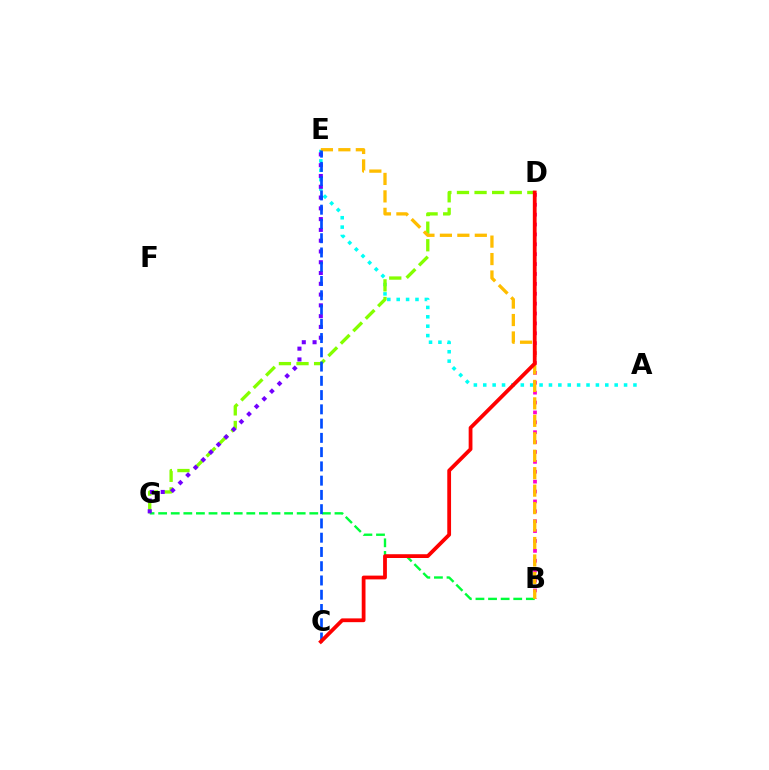{('A', 'E'): [{'color': '#00fff6', 'line_style': 'dotted', 'thickness': 2.55}], ('B', 'D'): [{'color': '#ff00cf', 'line_style': 'dotted', 'thickness': 2.69}], ('D', 'G'): [{'color': '#84ff00', 'line_style': 'dashed', 'thickness': 2.39}], ('B', 'G'): [{'color': '#00ff39', 'line_style': 'dashed', 'thickness': 1.71}], ('E', 'G'): [{'color': '#7200ff', 'line_style': 'dotted', 'thickness': 2.93}], ('B', 'E'): [{'color': '#ffbd00', 'line_style': 'dashed', 'thickness': 2.37}], ('C', 'E'): [{'color': '#004bff', 'line_style': 'dashed', 'thickness': 1.94}], ('C', 'D'): [{'color': '#ff0000', 'line_style': 'solid', 'thickness': 2.72}]}